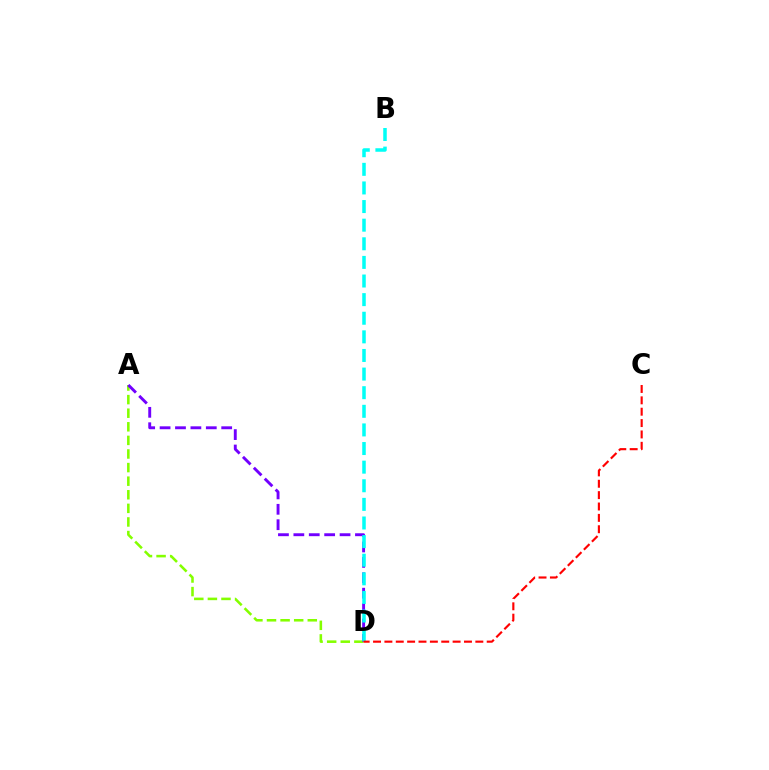{('A', 'D'): [{'color': '#84ff00', 'line_style': 'dashed', 'thickness': 1.85}, {'color': '#7200ff', 'line_style': 'dashed', 'thickness': 2.09}], ('B', 'D'): [{'color': '#00fff6', 'line_style': 'dashed', 'thickness': 2.53}], ('C', 'D'): [{'color': '#ff0000', 'line_style': 'dashed', 'thickness': 1.54}]}